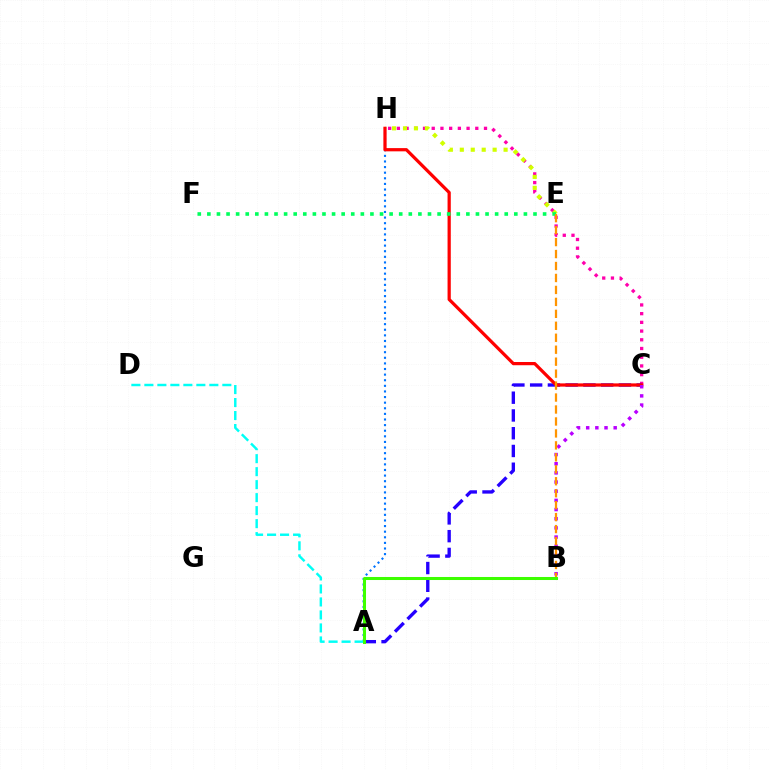{('A', 'H'): [{'color': '#0074ff', 'line_style': 'dotted', 'thickness': 1.52}], ('C', 'H'): [{'color': '#ff00ac', 'line_style': 'dotted', 'thickness': 2.37}, {'color': '#ff0000', 'line_style': 'solid', 'thickness': 2.32}], ('A', 'C'): [{'color': '#2500ff', 'line_style': 'dashed', 'thickness': 2.41}], ('A', 'D'): [{'color': '#00fff6', 'line_style': 'dashed', 'thickness': 1.77}], ('E', 'H'): [{'color': '#d1ff00', 'line_style': 'dotted', 'thickness': 2.97}], ('B', 'C'): [{'color': '#b900ff', 'line_style': 'dotted', 'thickness': 2.49}], ('E', 'F'): [{'color': '#00ff5c', 'line_style': 'dotted', 'thickness': 2.61}], ('B', 'E'): [{'color': '#ff9400', 'line_style': 'dashed', 'thickness': 1.62}], ('A', 'B'): [{'color': '#3dff00', 'line_style': 'solid', 'thickness': 2.18}]}